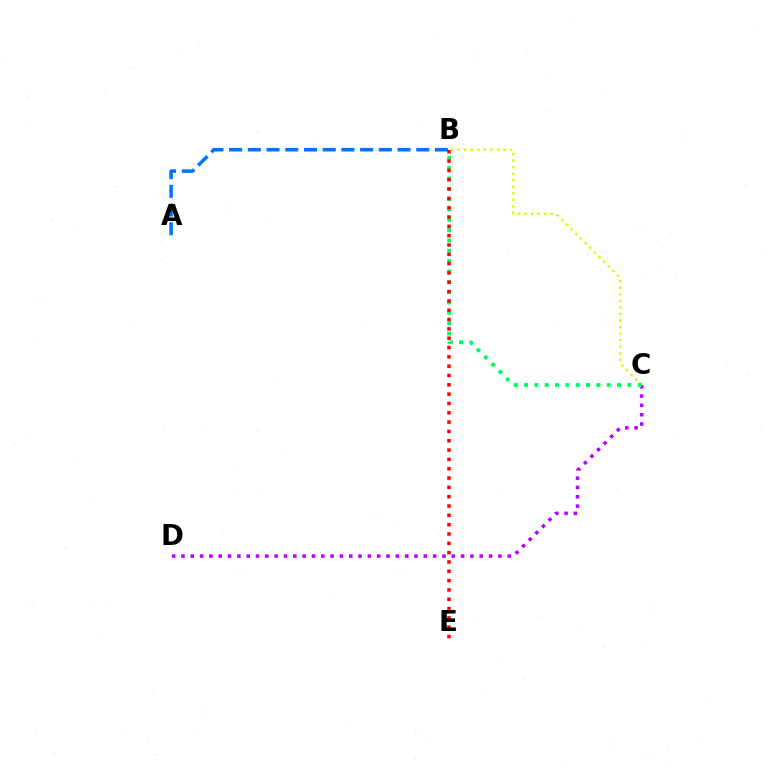{('C', 'D'): [{'color': '#b900ff', 'line_style': 'dotted', 'thickness': 2.53}], ('A', 'B'): [{'color': '#0074ff', 'line_style': 'dashed', 'thickness': 2.54}], ('B', 'C'): [{'color': '#d1ff00', 'line_style': 'dotted', 'thickness': 1.78}, {'color': '#00ff5c', 'line_style': 'dotted', 'thickness': 2.81}], ('B', 'E'): [{'color': '#ff0000', 'line_style': 'dotted', 'thickness': 2.53}]}